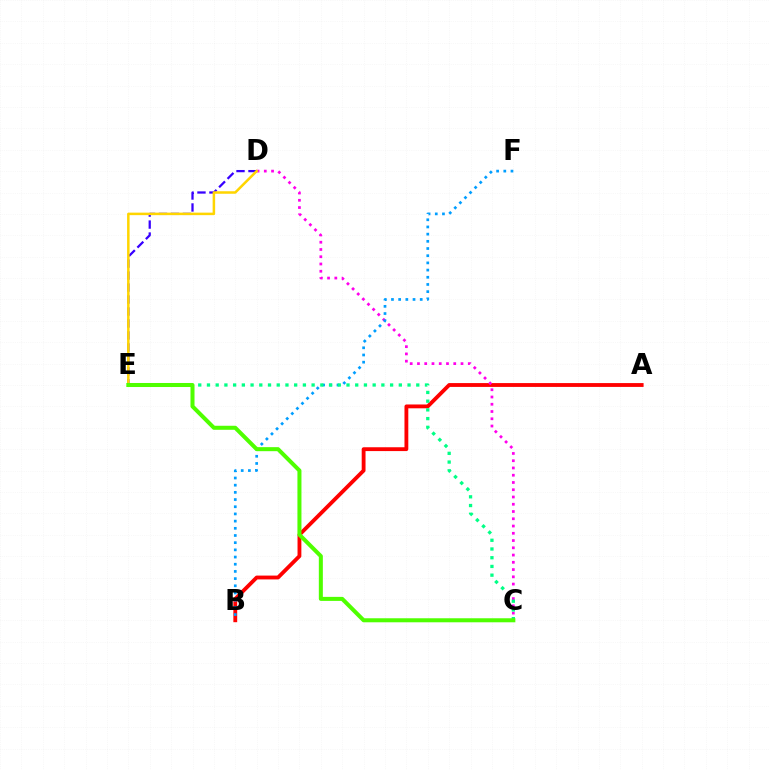{('A', 'B'): [{'color': '#ff0000', 'line_style': 'solid', 'thickness': 2.76}], ('D', 'E'): [{'color': '#3700ff', 'line_style': 'dashed', 'thickness': 1.63}, {'color': '#ffd500', 'line_style': 'solid', 'thickness': 1.81}], ('C', 'D'): [{'color': '#ff00ed', 'line_style': 'dotted', 'thickness': 1.97}], ('B', 'F'): [{'color': '#009eff', 'line_style': 'dotted', 'thickness': 1.95}], ('C', 'E'): [{'color': '#00ff86', 'line_style': 'dotted', 'thickness': 2.37}, {'color': '#4fff00', 'line_style': 'solid', 'thickness': 2.9}]}